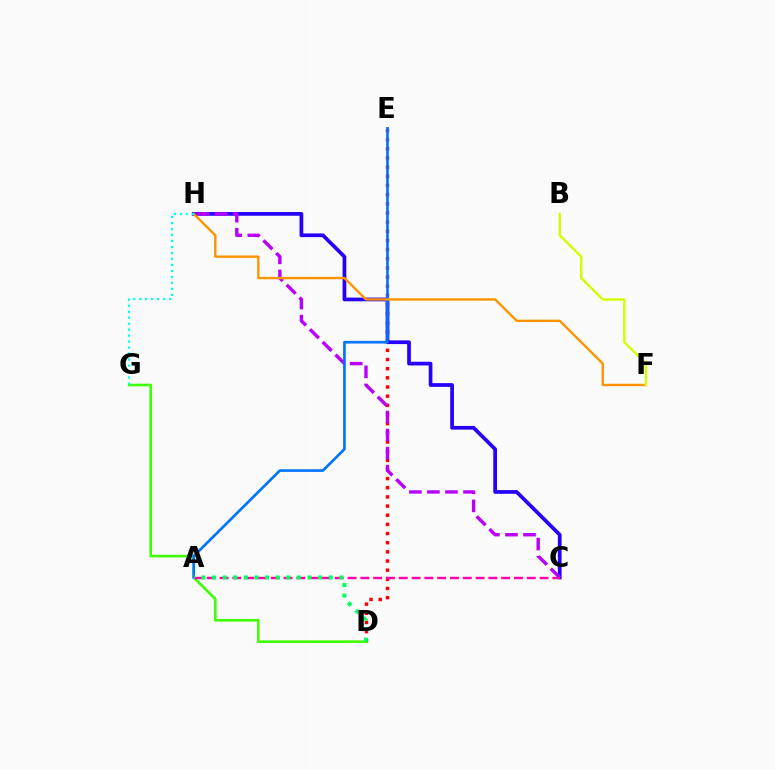{('D', 'E'): [{'color': '#ff0000', 'line_style': 'dotted', 'thickness': 2.49}], ('C', 'H'): [{'color': '#2500ff', 'line_style': 'solid', 'thickness': 2.68}, {'color': '#b900ff', 'line_style': 'dashed', 'thickness': 2.45}], ('D', 'G'): [{'color': '#3dff00', 'line_style': 'solid', 'thickness': 1.87}], ('A', 'E'): [{'color': '#0074ff', 'line_style': 'solid', 'thickness': 1.93}], ('A', 'C'): [{'color': '#ff00ac', 'line_style': 'dashed', 'thickness': 1.74}], ('F', 'H'): [{'color': '#ff9400', 'line_style': 'solid', 'thickness': 1.72}], ('A', 'D'): [{'color': '#00ff5c', 'line_style': 'dotted', 'thickness': 2.88}], ('B', 'F'): [{'color': '#d1ff00', 'line_style': 'solid', 'thickness': 1.73}], ('G', 'H'): [{'color': '#00fff6', 'line_style': 'dotted', 'thickness': 1.63}]}